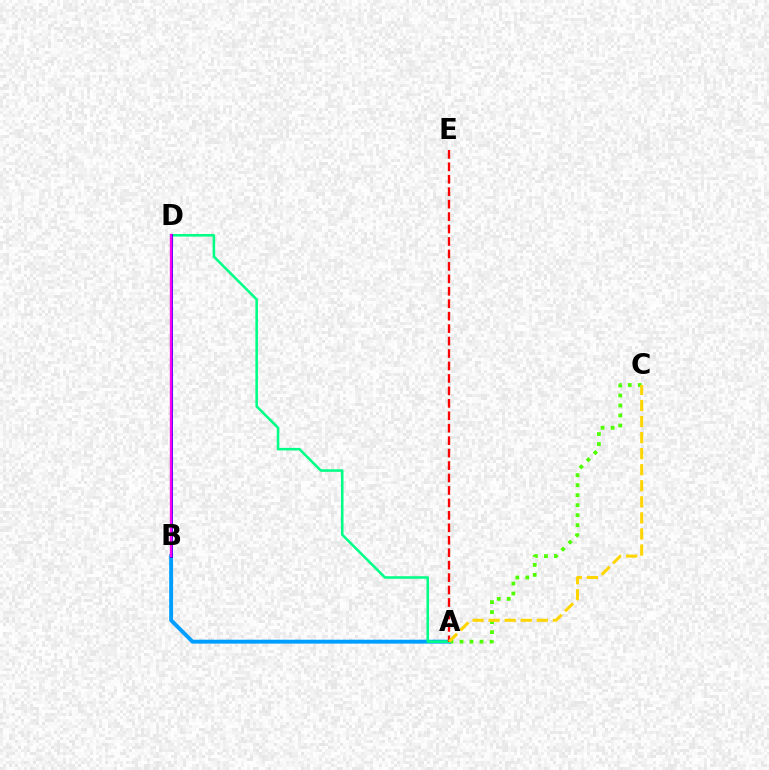{('A', 'C'): [{'color': '#4fff00', 'line_style': 'dotted', 'thickness': 2.72}, {'color': '#ffd500', 'line_style': 'dashed', 'thickness': 2.18}], ('A', 'B'): [{'color': '#009eff', 'line_style': 'solid', 'thickness': 2.81}], ('A', 'D'): [{'color': '#00ff86', 'line_style': 'solid', 'thickness': 1.85}], ('A', 'E'): [{'color': '#ff0000', 'line_style': 'dashed', 'thickness': 1.69}], ('B', 'D'): [{'color': '#3700ff', 'line_style': 'solid', 'thickness': 2.06}, {'color': '#ff00ed', 'line_style': 'solid', 'thickness': 1.69}]}